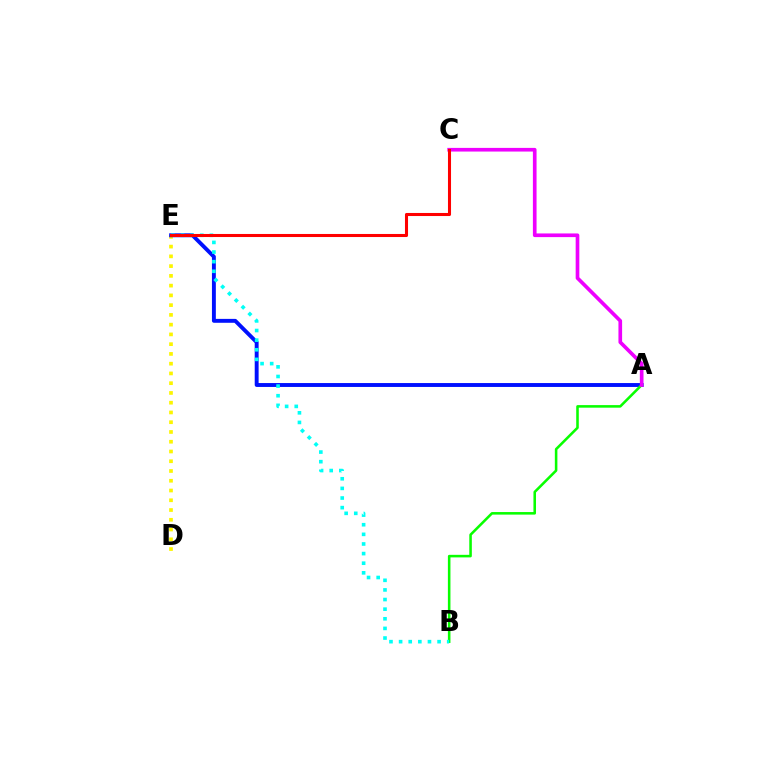{('D', 'E'): [{'color': '#fcf500', 'line_style': 'dotted', 'thickness': 2.65}], ('A', 'E'): [{'color': '#0010ff', 'line_style': 'solid', 'thickness': 2.81}], ('A', 'B'): [{'color': '#08ff00', 'line_style': 'solid', 'thickness': 1.84}], ('B', 'E'): [{'color': '#00fff6', 'line_style': 'dotted', 'thickness': 2.61}], ('A', 'C'): [{'color': '#ee00ff', 'line_style': 'solid', 'thickness': 2.64}], ('C', 'E'): [{'color': '#ff0000', 'line_style': 'solid', 'thickness': 2.21}]}